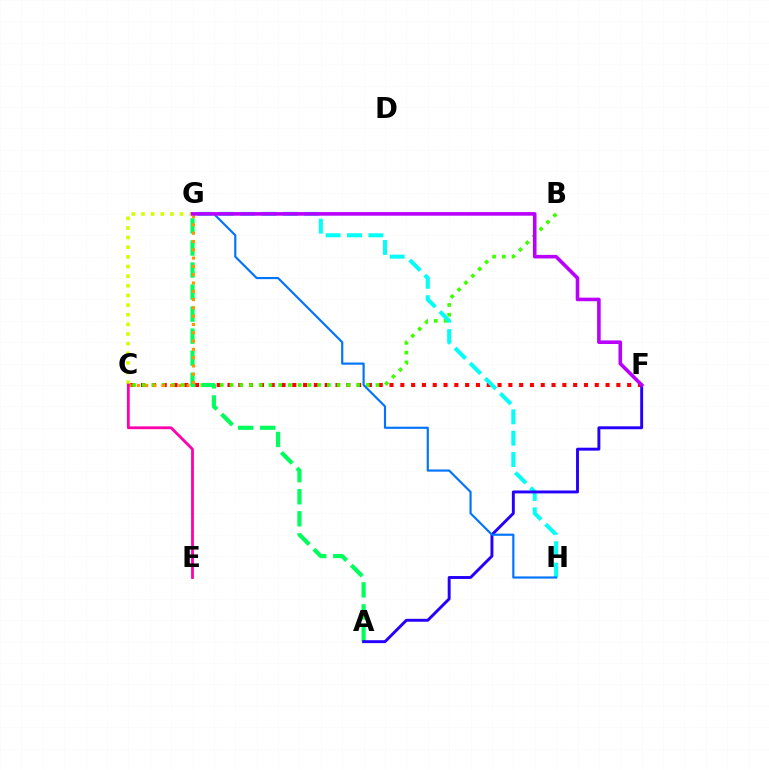{('C', 'F'): [{'color': '#ff0000', 'line_style': 'dotted', 'thickness': 2.93}], ('B', 'C'): [{'color': '#3dff00', 'line_style': 'dotted', 'thickness': 2.65}], ('A', 'G'): [{'color': '#00ff5c', 'line_style': 'dashed', 'thickness': 2.99}], ('G', 'H'): [{'color': '#00fff6', 'line_style': 'dashed', 'thickness': 2.9}, {'color': '#0074ff', 'line_style': 'solid', 'thickness': 1.56}], ('C', 'G'): [{'color': '#ff9400', 'line_style': 'dotted', 'thickness': 2.25}, {'color': '#d1ff00', 'line_style': 'dotted', 'thickness': 2.62}], ('A', 'F'): [{'color': '#2500ff', 'line_style': 'solid', 'thickness': 2.1}], ('F', 'G'): [{'color': '#b900ff', 'line_style': 'solid', 'thickness': 2.58}], ('C', 'E'): [{'color': '#ff00ac', 'line_style': 'solid', 'thickness': 2.01}]}